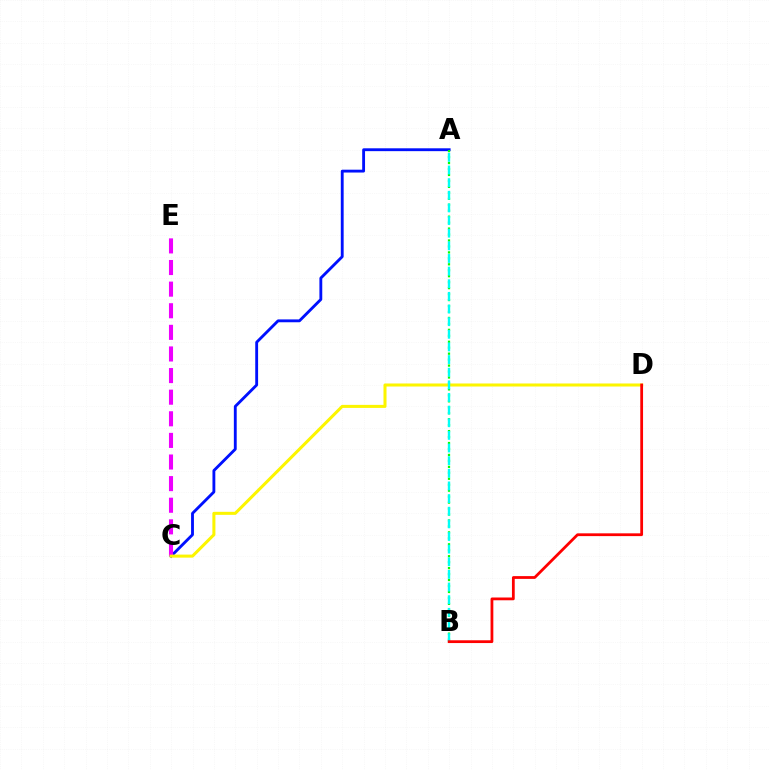{('A', 'C'): [{'color': '#0010ff', 'line_style': 'solid', 'thickness': 2.05}], ('C', 'E'): [{'color': '#ee00ff', 'line_style': 'dashed', 'thickness': 2.94}], ('A', 'B'): [{'color': '#08ff00', 'line_style': 'dotted', 'thickness': 1.62}, {'color': '#00fff6', 'line_style': 'dashed', 'thickness': 1.72}], ('C', 'D'): [{'color': '#fcf500', 'line_style': 'solid', 'thickness': 2.18}], ('B', 'D'): [{'color': '#ff0000', 'line_style': 'solid', 'thickness': 2.0}]}